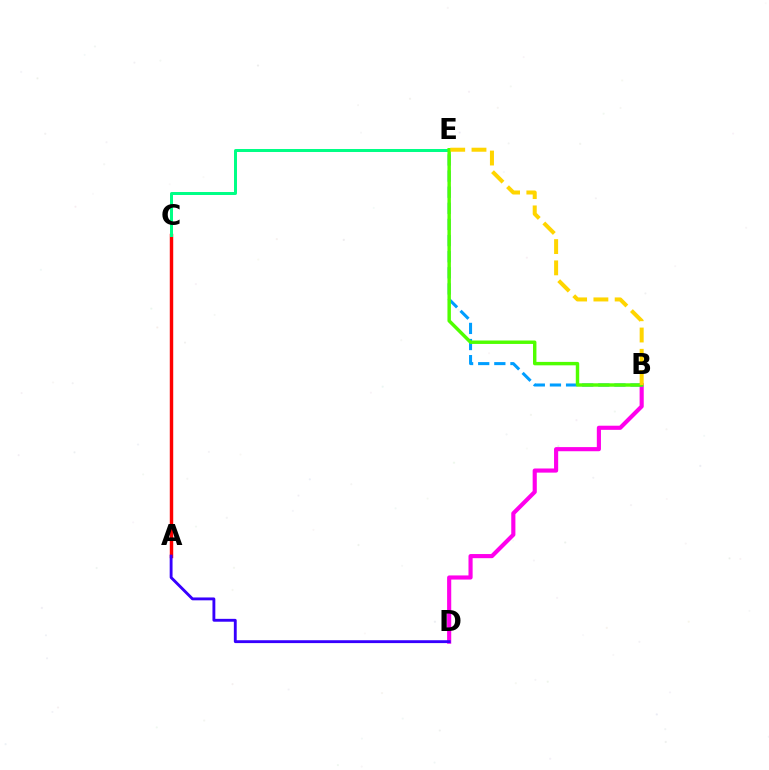{('A', 'C'): [{'color': '#ff0000', 'line_style': 'solid', 'thickness': 2.47}], ('C', 'E'): [{'color': '#00ff86', 'line_style': 'solid', 'thickness': 2.15}], ('B', 'D'): [{'color': '#ff00ed', 'line_style': 'solid', 'thickness': 2.98}], ('B', 'E'): [{'color': '#009eff', 'line_style': 'dashed', 'thickness': 2.19}, {'color': '#4fff00', 'line_style': 'solid', 'thickness': 2.47}, {'color': '#ffd500', 'line_style': 'dashed', 'thickness': 2.89}], ('A', 'D'): [{'color': '#3700ff', 'line_style': 'solid', 'thickness': 2.06}]}